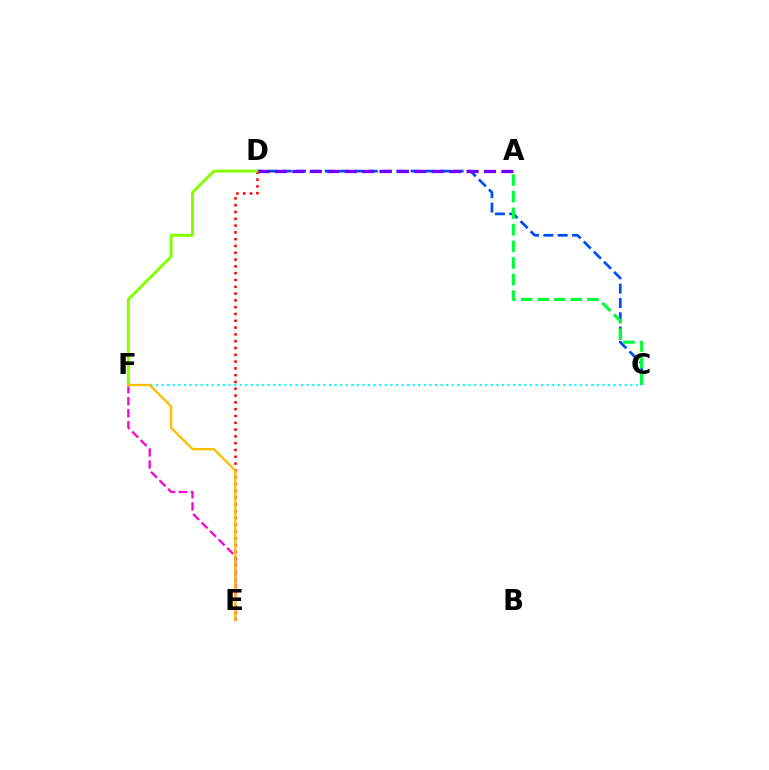{('C', 'F'): [{'color': '#00fff6', 'line_style': 'dotted', 'thickness': 1.52}], ('E', 'F'): [{'color': '#ff00cf', 'line_style': 'dashed', 'thickness': 1.63}, {'color': '#ffbd00', 'line_style': 'solid', 'thickness': 1.68}], ('C', 'D'): [{'color': '#004bff', 'line_style': 'dashed', 'thickness': 1.95}], ('A', 'C'): [{'color': '#00ff39', 'line_style': 'dashed', 'thickness': 2.25}], ('A', 'D'): [{'color': '#7200ff', 'line_style': 'dashed', 'thickness': 2.37}], ('D', 'E'): [{'color': '#ff0000', 'line_style': 'dotted', 'thickness': 1.85}], ('D', 'F'): [{'color': '#84ff00', 'line_style': 'solid', 'thickness': 2.12}]}